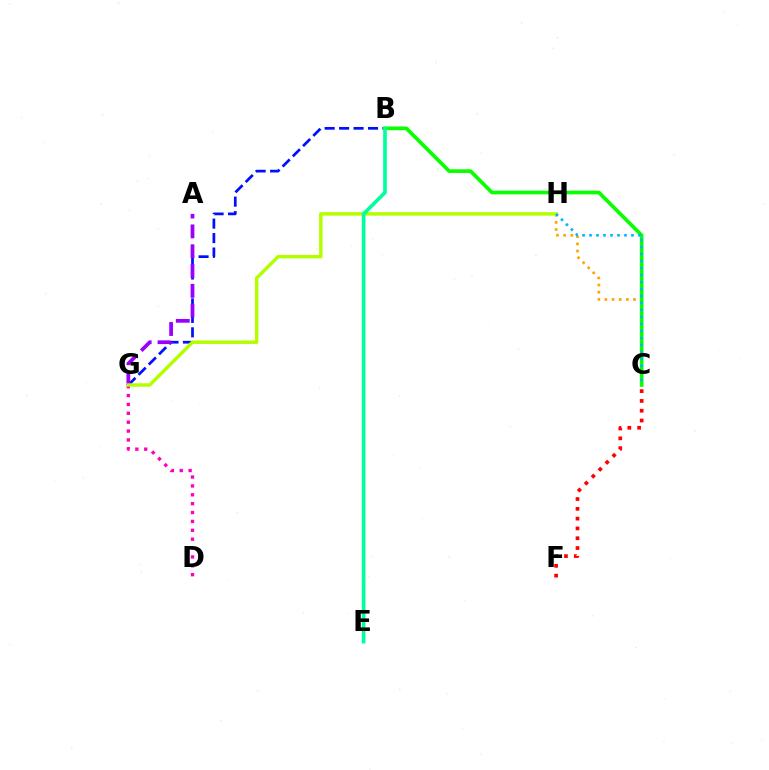{('B', 'G'): [{'color': '#0010ff', 'line_style': 'dashed', 'thickness': 1.96}], ('C', 'H'): [{'color': '#ffa500', 'line_style': 'dotted', 'thickness': 1.94}, {'color': '#00b5ff', 'line_style': 'dotted', 'thickness': 1.9}], ('D', 'G'): [{'color': '#ff00bd', 'line_style': 'dotted', 'thickness': 2.41}], ('A', 'G'): [{'color': '#9b00ff', 'line_style': 'dashed', 'thickness': 2.69}], ('C', 'F'): [{'color': '#ff0000', 'line_style': 'dotted', 'thickness': 2.66}], ('G', 'H'): [{'color': '#b3ff00', 'line_style': 'solid', 'thickness': 2.5}], ('B', 'C'): [{'color': '#08ff00', 'line_style': 'solid', 'thickness': 2.65}], ('B', 'E'): [{'color': '#00ff9d', 'line_style': 'solid', 'thickness': 2.62}]}